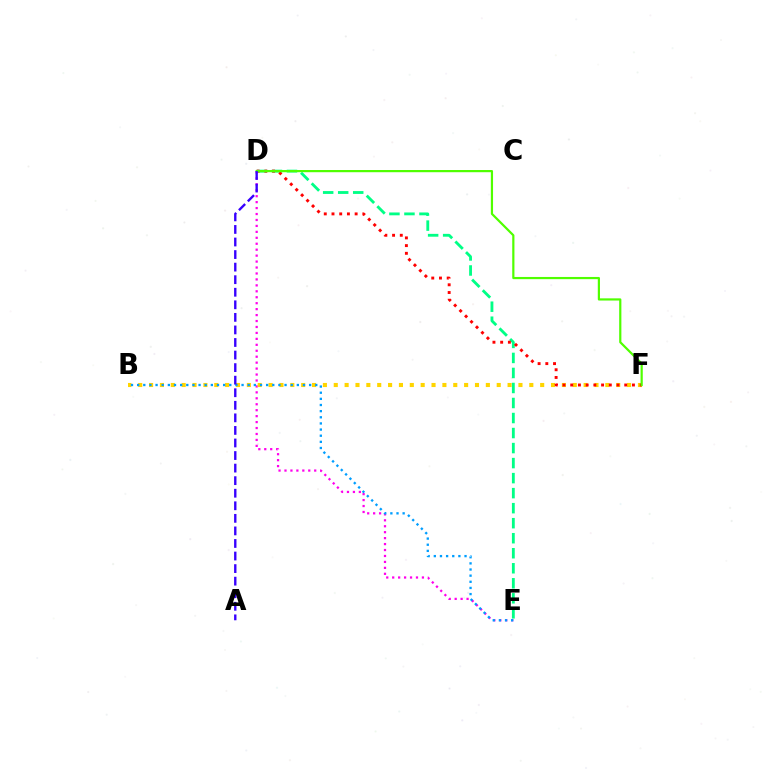{('D', 'E'): [{'color': '#ff00ed', 'line_style': 'dotted', 'thickness': 1.62}, {'color': '#00ff86', 'line_style': 'dashed', 'thickness': 2.04}], ('B', 'F'): [{'color': '#ffd500', 'line_style': 'dotted', 'thickness': 2.95}], ('B', 'E'): [{'color': '#009eff', 'line_style': 'dotted', 'thickness': 1.67}], ('D', 'F'): [{'color': '#ff0000', 'line_style': 'dotted', 'thickness': 2.1}, {'color': '#4fff00', 'line_style': 'solid', 'thickness': 1.58}], ('A', 'D'): [{'color': '#3700ff', 'line_style': 'dashed', 'thickness': 1.71}]}